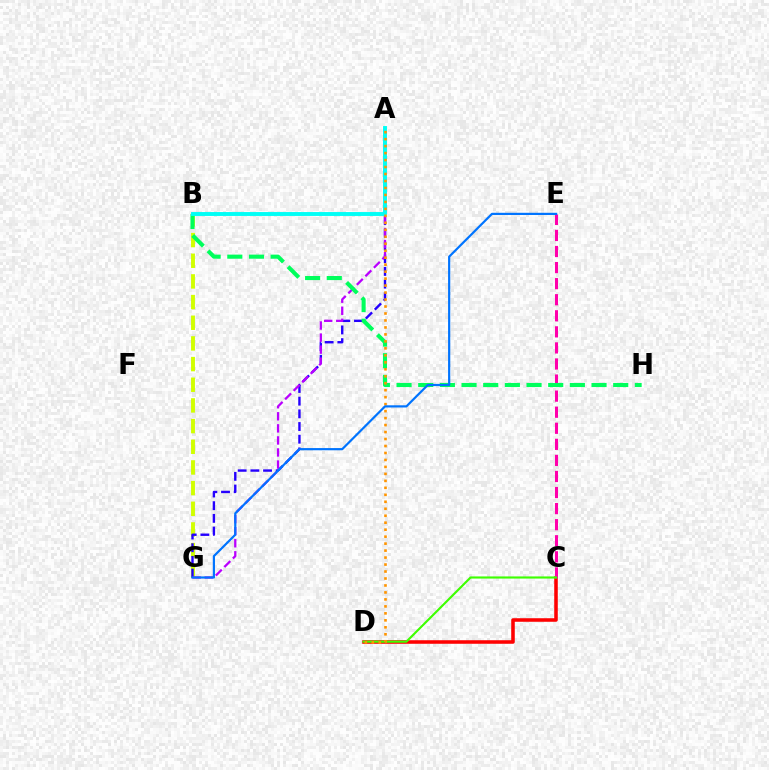{('B', 'G'): [{'color': '#d1ff00', 'line_style': 'dashed', 'thickness': 2.81}], ('A', 'G'): [{'color': '#2500ff', 'line_style': 'dashed', 'thickness': 1.72}, {'color': '#b900ff', 'line_style': 'dashed', 'thickness': 1.64}], ('C', 'D'): [{'color': '#ff0000', 'line_style': 'solid', 'thickness': 2.56}, {'color': '#3dff00', 'line_style': 'solid', 'thickness': 1.54}], ('C', 'E'): [{'color': '#ff00ac', 'line_style': 'dashed', 'thickness': 2.18}], ('B', 'H'): [{'color': '#00ff5c', 'line_style': 'dashed', 'thickness': 2.94}], ('A', 'B'): [{'color': '#00fff6', 'line_style': 'solid', 'thickness': 2.81}], ('A', 'D'): [{'color': '#ff9400', 'line_style': 'dotted', 'thickness': 1.89}], ('E', 'G'): [{'color': '#0074ff', 'line_style': 'solid', 'thickness': 1.58}]}